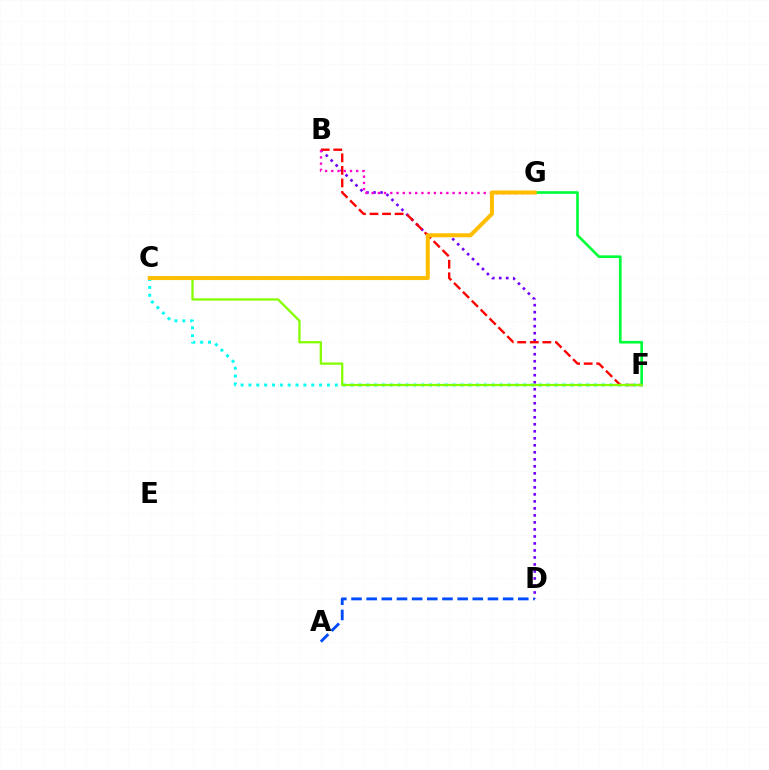{('B', 'D'): [{'color': '#7200ff', 'line_style': 'dotted', 'thickness': 1.9}], ('F', 'G'): [{'color': '#00ff39', 'line_style': 'solid', 'thickness': 1.91}], ('C', 'F'): [{'color': '#00fff6', 'line_style': 'dotted', 'thickness': 2.13}, {'color': '#84ff00', 'line_style': 'solid', 'thickness': 1.65}], ('B', 'F'): [{'color': '#ff0000', 'line_style': 'dashed', 'thickness': 1.71}], ('B', 'G'): [{'color': '#ff00cf', 'line_style': 'dotted', 'thickness': 1.69}], ('A', 'D'): [{'color': '#004bff', 'line_style': 'dashed', 'thickness': 2.06}], ('C', 'G'): [{'color': '#ffbd00', 'line_style': 'solid', 'thickness': 2.88}]}